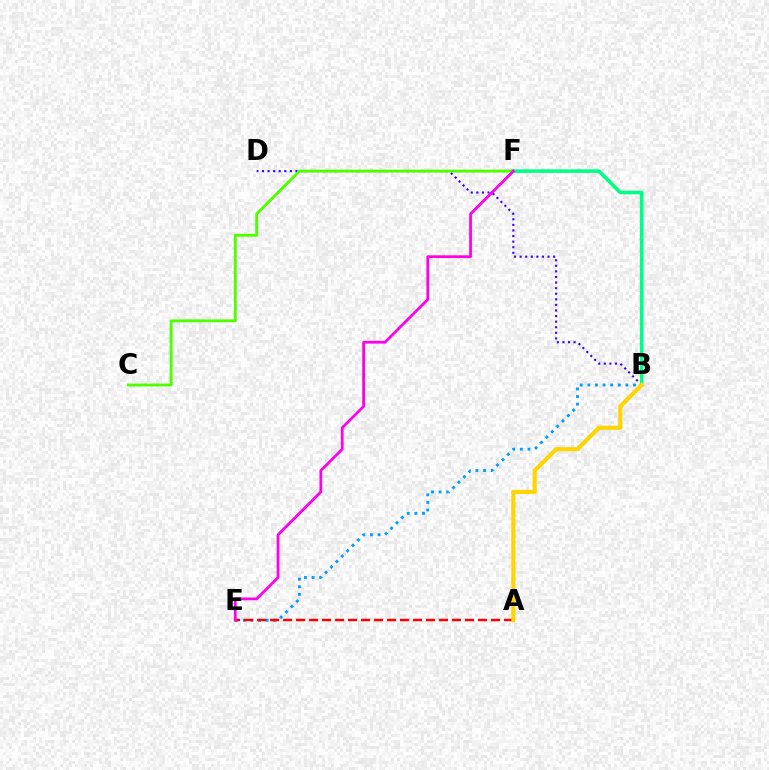{('B', 'E'): [{'color': '#009eff', 'line_style': 'dotted', 'thickness': 2.07}], ('A', 'E'): [{'color': '#ff0000', 'line_style': 'dashed', 'thickness': 1.77}], ('B', 'D'): [{'color': '#3700ff', 'line_style': 'dotted', 'thickness': 1.52}], ('C', 'F'): [{'color': '#4fff00', 'line_style': 'solid', 'thickness': 2.07}], ('B', 'F'): [{'color': '#00ff86', 'line_style': 'solid', 'thickness': 2.58}], ('A', 'B'): [{'color': '#ffd500', 'line_style': 'solid', 'thickness': 2.95}], ('E', 'F'): [{'color': '#ff00ed', 'line_style': 'solid', 'thickness': 1.99}]}